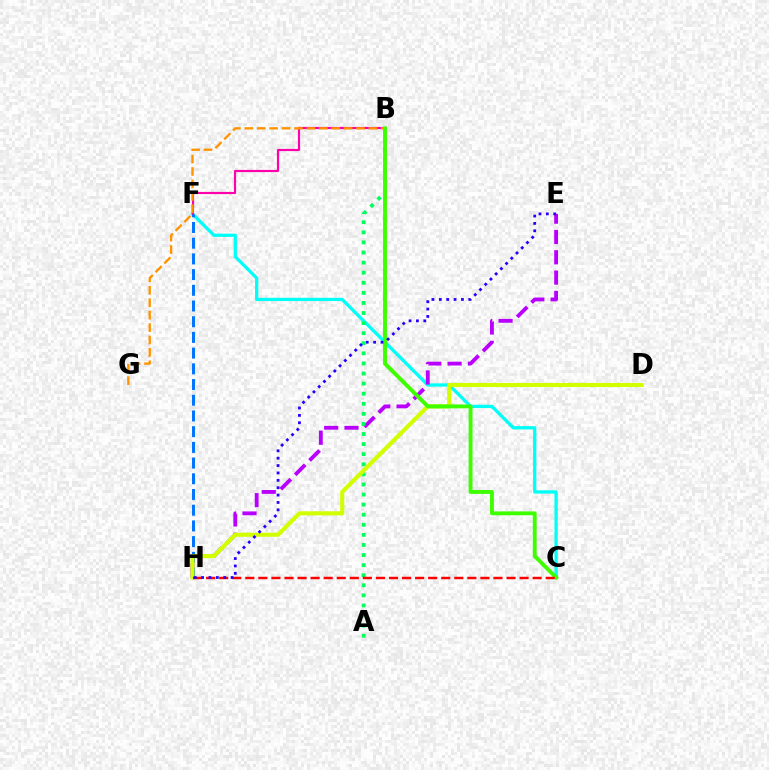{('C', 'F'): [{'color': '#00fff6', 'line_style': 'solid', 'thickness': 2.36}], ('B', 'F'): [{'color': '#ff00ac', 'line_style': 'solid', 'thickness': 1.57}], ('E', 'H'): [{'color': '#b900ff', 'line_style': 'dashed', 'thickness': 2.76}, {'color': '#2500ff', 'line_style': 'dotted', 'thickness': 2.01}], ('F', 'H'): [{'color': '#0074ff', 'line_style': 'dashed', 'thickness': 2.13}], ('A', 'B'): [{'color': '#00ff5c', 'line_style': 'dotted', 'thickness': 2.74}], ('B', 'G'): [{'color': '#ff9400', 'line_style': 'dashed', 'thickness': 1.69}], ('D', 'H'): [{'color': '#d1ff00', 'line_style': 'solid', 'thickness': 2.96}], ('B', 'C'): [{'color': '#3dff00', 'line_style': 'solid', 'thickness': 2.8}], ('C', 'H'): [{'color': '#ff0000', 'line_style': 'dashed', 'thickness': 1.77}]}